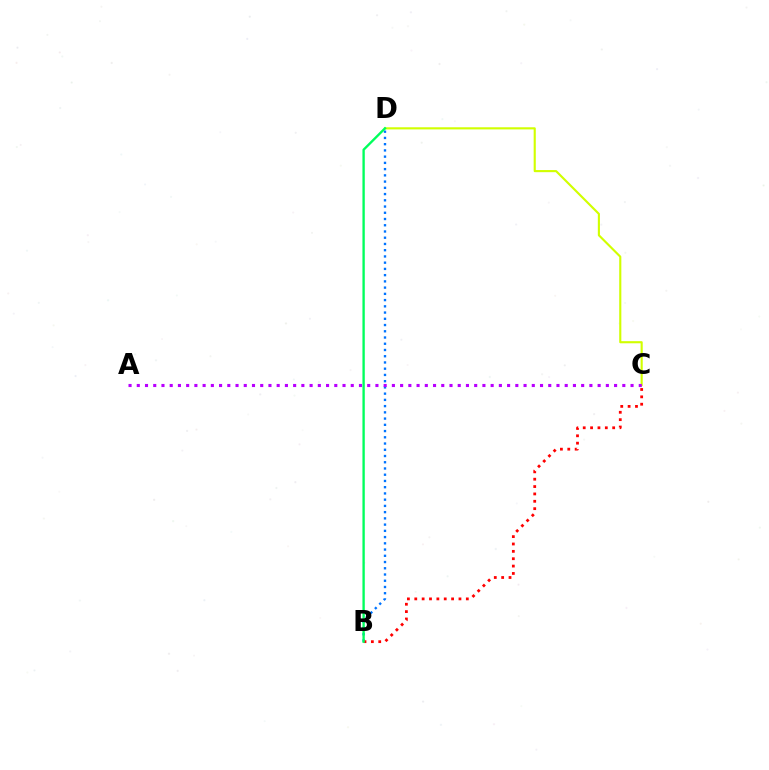{('B', 'D'): [{'color': '#0074ff', 'line_style': 'dotted', 'thickness': 1.69}, {'color': '#00ff5c', 'line_style': 'solid', 'thickness': 1.69}], ('B', 'C'): [{'color': '#ff0000', 'line_style': 'dotted', 'thickness': 2.0}], ('C', 'D'): [{'color': '#d1ff00', 'line_style': 'solid', 'thickness': 1.53}], ('A', 'C'): [{'color': '#b900ff', 'line_style': 'dotted', 'thickness': 2.24}]}